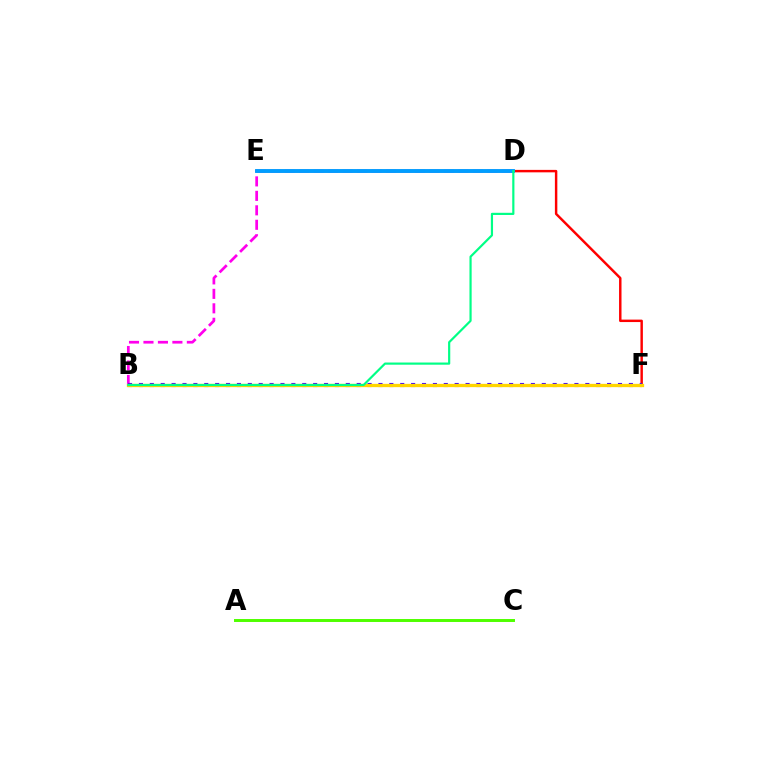{('E', 'F'): [{'color': '#ff0000', 'line_style': 'solid', 'thickness': 1.76}], ('B', 'D'): [{'color': '#ff00ed', 'line_style': 'dashed', 'thickness': 1.97}, {'color': '#00ff86', 'line_style': 'solid', 'thickness': 1.57}], ('A', 'C'): [{'color': '#4fff00', 'line_style': 'solid', 'thickness': 2.13}], ('B', 'F'): [{'color': '#3700ff', 'line_style': 'dotted', 'thickness': 2.96}, {'color': '#ffd500', 'line_style': 'solid', 'thickness': 2.37}], ('D', 'E'): [{'color': '#009eff', 'line_style': 'solid', 'thickness': 2.79}]}